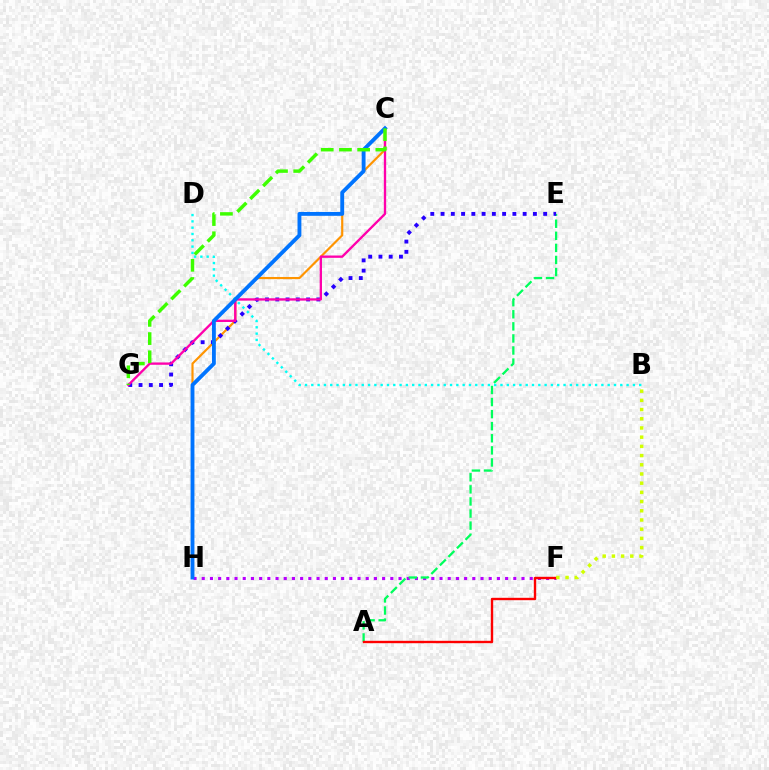{('F', 'H'): [{'color': '#b900ff', 'line_style': 'dotted', 'thickness': 2.23}], ('A', 'E'): [{'color': '#00ff5c', 'line_style': 'dashed', 'thickness': 1.64}], ('A', 'F'): [{'color': '#ff0000', 'line_style': 'solid', 'thickness': 1.71}], ('C', 'H'): [{'color': '#ff9400', 'line_style': 'solid', 'thickness': 1.56}, {'color': '#0074ff', 'line_style': 'solid', 'thickness': 2.78}], ('E', 'G'): [{'color': '#2500ff', 'line_style': 'dotted', 'thickness': 2.79}], ('C', 'G'): [{'color': '#ff00ac', 'line_style': 'solid', 'thickness': 1.68}, {'color': '#3dff00', 'line_style': 'dashed', 'thickness': 2.47}], ('B', 'D'): [{'color': '#00fff6', 'line_style': 'dotted', 'thickness': 1.71}], ('B', 'F'): [{'color': '#d1ff00', 'line_style': 'dotted', 'thickness': 2.5}]}